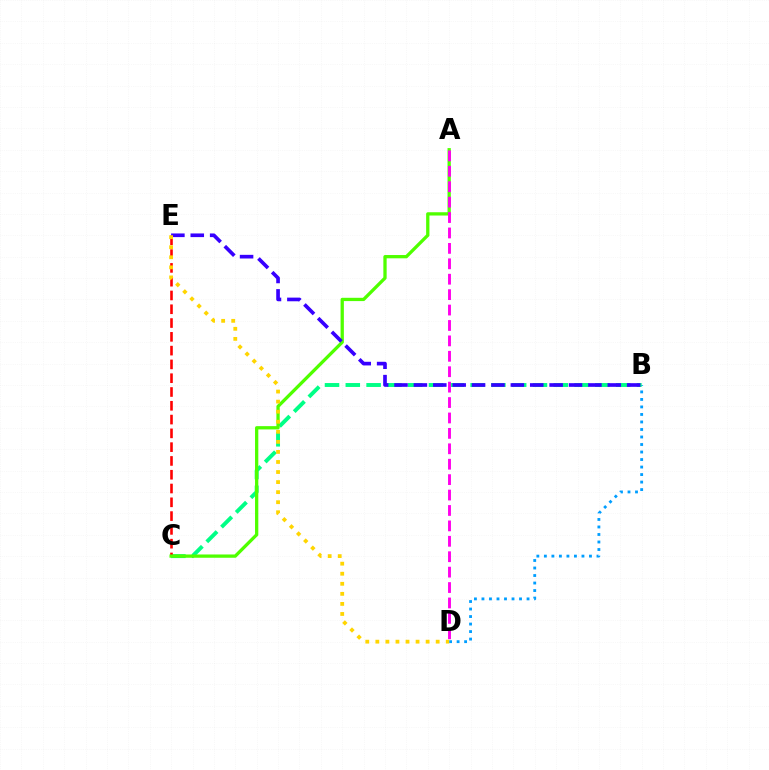{('B', 'D'): [{'color': '#009eff', 'line_style': 'dotted', 'thickness': 2.04}], ('B', 'C'): [{'color': '#00ff86', 'line_style': 'dashed', 'thickness': 2.83}], ('C', 'E'): [{'color': '#ff0000', 'line_style': 'dashed', 'thickness': 1.87}], ('A', 'C'): [{'color': '#4fff00', 'line_style': 'solid', 'thickness': 2.37}], ('A', 'D'): [{'color': '#ff00ed', 'line_style': 'dashed', 'thickness': 2.09}], ('B', 'E'): [{'color': '#3700ff', 'line_style': 'dashed', 'thickness': 2.63}], ('D', 'E'): [{'color': '#ffd500', 'line_style': 'dotted', 'thickness': 2.73}]}